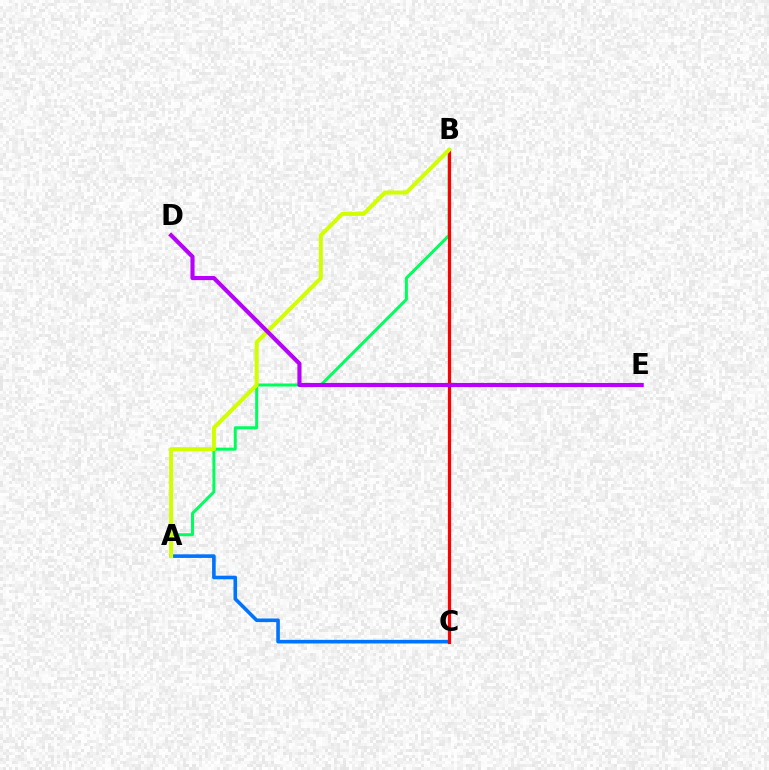{('A', 'C'): [{'color': '#0074ff', 'line_style': 'solid', 'thickness': 2.6}], ('A', 'B'): [{'color': '#00ff5c', 'line_style': 'solid', 'thickness': 2.16}, {'color': '#d1ff00', 'line_style': 'solid', 'thickness': 2.9}], ('B', 'C'): [{'color': '#ff0000', 'line_style': 'solid', 'thickness': 2.31}], ('D', 'E'): [{'color': '#b900ff', 'line_style': 'solid', 'thickness': 2.98}]}